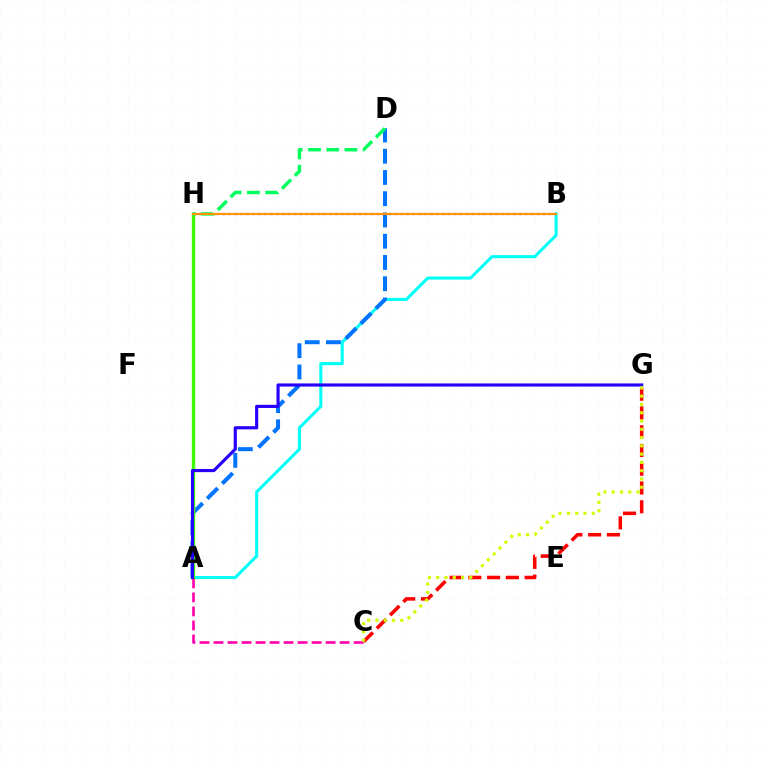{('A', 'B'): [{'color': '#00fff6', 'line_style': 'solid', 'thickness': 2.21}], ('A', 'D'): [{'color': '#0074ff', 'line_style': 'dashed', 'thickness': 2.89}], ('B', 'H'): [{'color': '#b900ff', 'line_style': 'dotted', 'thickness': 1.61}, {'color': '#ff9400', 'line_style': 'solid', 'thickness': 1.54}], ('A', 'H'): [{'color': '#3dff00', 'line_style': 'solid', 'thickness': 2.43}], ('D', 'H'): [{'color': '#00ff5c', 'line_style': 'dashed', 'thickness': 2.48}], ('C', 'G'): [{'color': '#ff0000', 'line_style': 'dashed', 'thickness': 2.55}, {'color': '#d1ff00', 'line_style': 'dotted', 'thickness': 2.25}], ('A', 'C'): [{'color': '#ff00ac', 'line_style': 'dashed', 'thickness': 1.9}], ('A', 'G'): [{'color': '#2500ff', 'line_style': 'solid', 'thickness': 2.27}]}